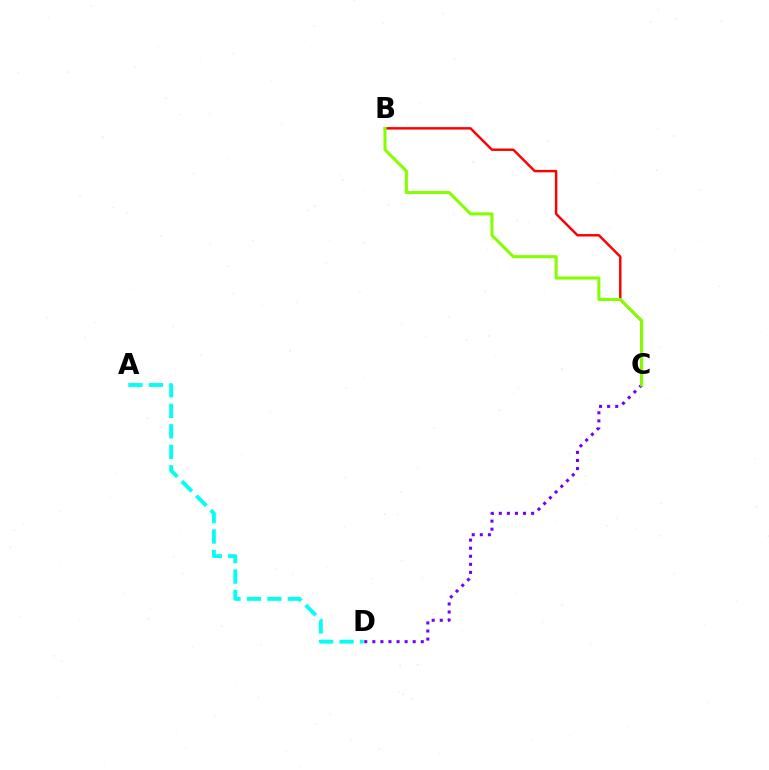{('B', 'C'): [{'color': '#ff0000', 'line_style': 'solid', 'thickness': 1.76}, {'color': '#84ff00', 'line_style': 'solid', 'thickness': 2.21}], ('C', 'D'): [{'color': '#7200ff', 'line_style': 'dotted', 'thickness': 2.19}], ('A', 'D'): [{'color': '#00fff6', 'line_style': 'dashed', 'thickness': 2.78}]}